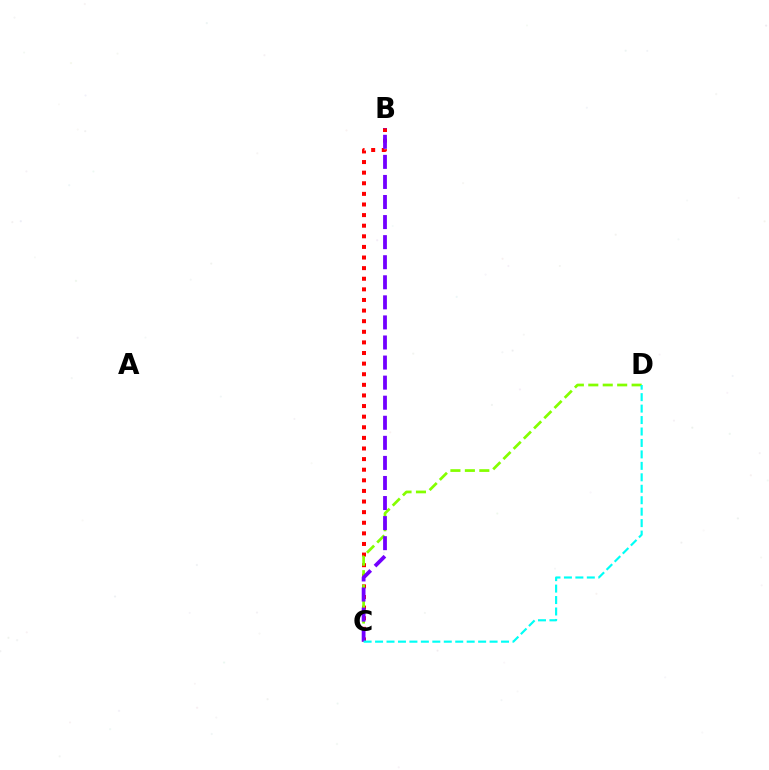{('B', 'C'): [{'color': '#ff0000', 'line_style': 'dotted', 'thickness': 2.88}, {'color': '#7200ff', 'line_style': 'dashed', 'thickness': 2.73}], ('C', 'D'): [{'color': '#84ff00', 'line_style': 'dashed', 'thickness': 1.96}, {'color': '#00fff6', 'line_style': 'dashed', 'thickness': 1.56}]}